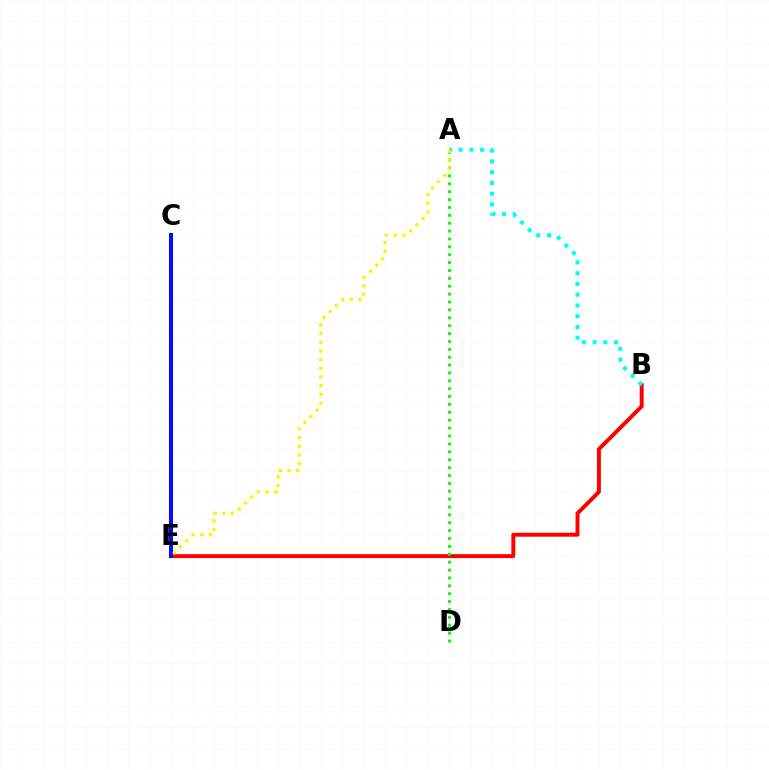{('C', 'E'): [{'color': '#ee00ff', 'line_style': 'solid', 'thickness': 1.99}, {'color': '#0010ff', 'line_style': 'solid', 'thickness': 2.9}], ('B', 'E'): [{'color': '#ff0000', 'line_style': 'solid', 'thickness': 2.83}], ('A', 'D'): [{'color': '#08ff00', 'line_style': 'dotted', 'thickness': 2.14}], ('A', 'B'): [{'color': '#00fff6', 'line_style': 'dotted', 'thickness': 2.92}], ('A', 'E'): [{'color': '#fcf500', 'line_style': 'dotted', 'thickness': 2.36}]}